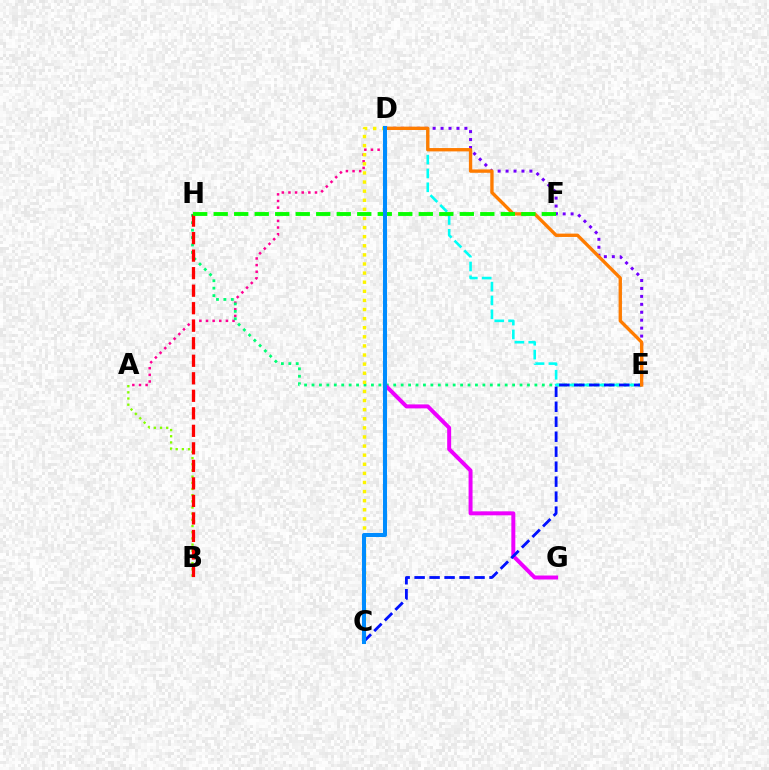{('A', 'B'): [{'color': '#84ff00', 'line_style': 'dotted', 'thickness': 1.68}], ('A', 'D'): [{'color': '#ff0094', 'line_style': 'dotted', 'thickness': 1.8}], ('E', 'H'): [{'color': '#00ff74', 'line_style': 'dotted', 'thickness': 2.02}], ('D', 'E'): [{'color': '#7200ff', 'line_style': 'dotted', 'thickness': 2.16}, {'color': '#00fff6', 'line_style': 'dashed', 'thickness': 1.88}, {'color': '#ff7c00', 'line_style': 'solid', 'thickness': 2.41}], ('C', 'D'): [{'color': '#fcf500', 'line_style': 'dotted', 'thickness': 2.47}, {'color': '#008cff', 'line_style': 'solid', 'thickness': 2.93}], ('D', 'G'): [{'color': '#ee00ff', 'line_style': 'solid', 'thickness': 2.85}], ('C', 'E'): [{'color': '#0010ff', 'line_style': 'dashed', 'thickness': 2.04}], ('B', 'H'): [{'color': '#ff0000', 'line_style': 'dashed', 'thickness': 2.38}], ('F', 'H'): [{'color': '#08ff00', 'line_style': 'dashed', 'thickness': 2.79}]}